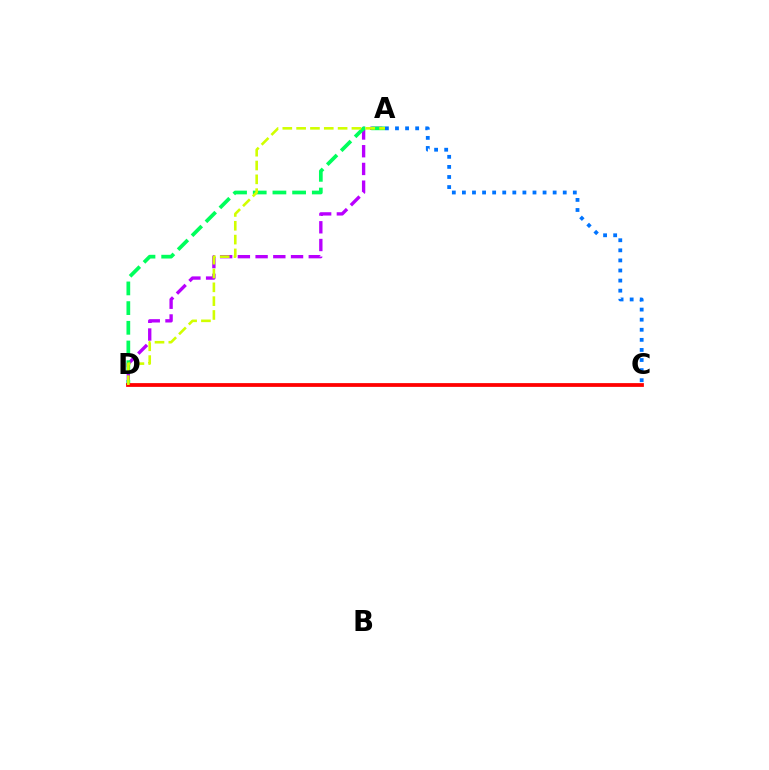{('A', 'D'): [{'color': '#b900ff', 'line_style': 'dashed', 'thickness': 2.41}, {'color': '#00ff5c', 'line_style': 'dashed', 'thickness': 2.67}, {'color': '#d1ff00', 'line_style': 'dashed', 'thickness': 1.88}], ('C', 'D'): [{'color': '#ff0000', 'line_style': 'solid', 'thickness': 2.71}], ('A', 'C'): [{'color': '#0074ff', 'line_style': 'dotted', 'thickness': 2.74}]}